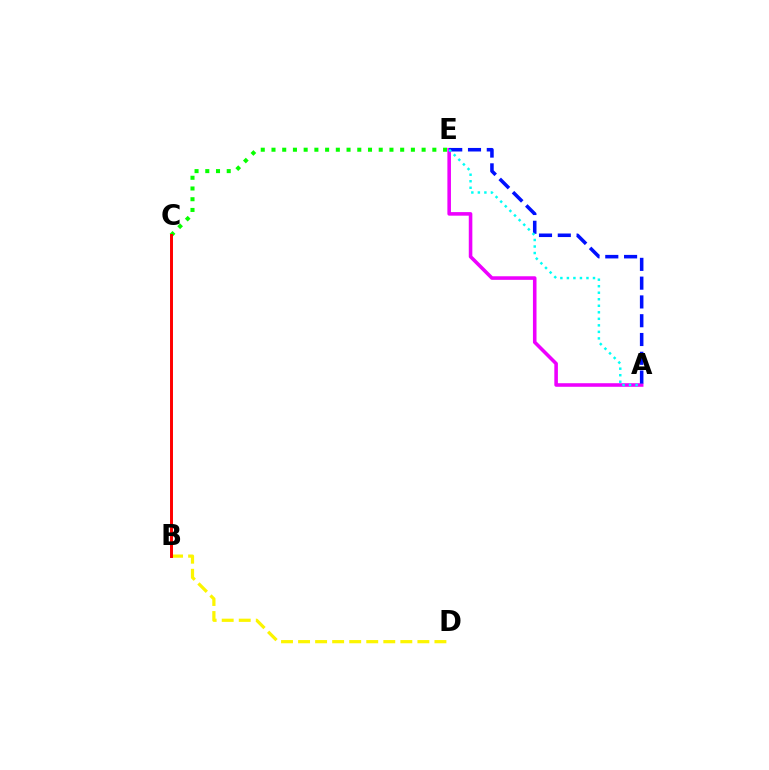{('C', 'E'): [{'color': '#08ff00', 'line_style': 'dotted', 'thickness': 2.91}], ('B', 'D'): [{'color': '#fcf500', 'line_style': 'dashed', 'thickness': 2.32}], ('A', 'E'): [{'color': '#ee00ff', 'line_style': 'solid', 'thickness': 2.57}, {'color': '#0010ff', 'line_style': 'dashed', 'thickness': 2.55}, {'color': '#00fff6', 'line_style': 'dotted', 'thickness': 1.77}], ('B', 'C'): [{'color': '#ff0000', 'line_style': 'solid', 'thickness': 2.13}]}